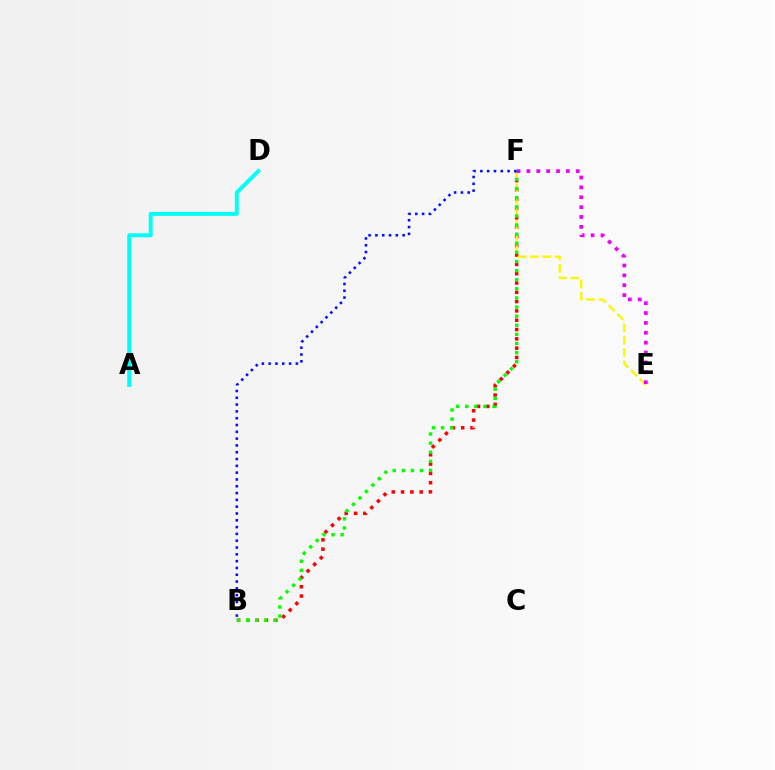{('B', 'F'): [{'color': '#ff0000', 'line_style': 'dotted', 'thickness': 2.53}, {'color': '#08ff00', 'line_style': 'dotted', 'thickness': 2.48}, {'color': '#0010ff', 'line_style': 'dotted', 'thickness': 1.85}], ('A', 'D'): [{'color': '#00fff6', 'line_style': 'solid', 'thickness': 2.84}], ('E', 'F'): [{'color': '#fcf500', 'line_style': 'dashed', 'thickness': 1.68}, {'color': '#ee00ff', 'line_style': 'dotted', 'thickness': 2.68}]}